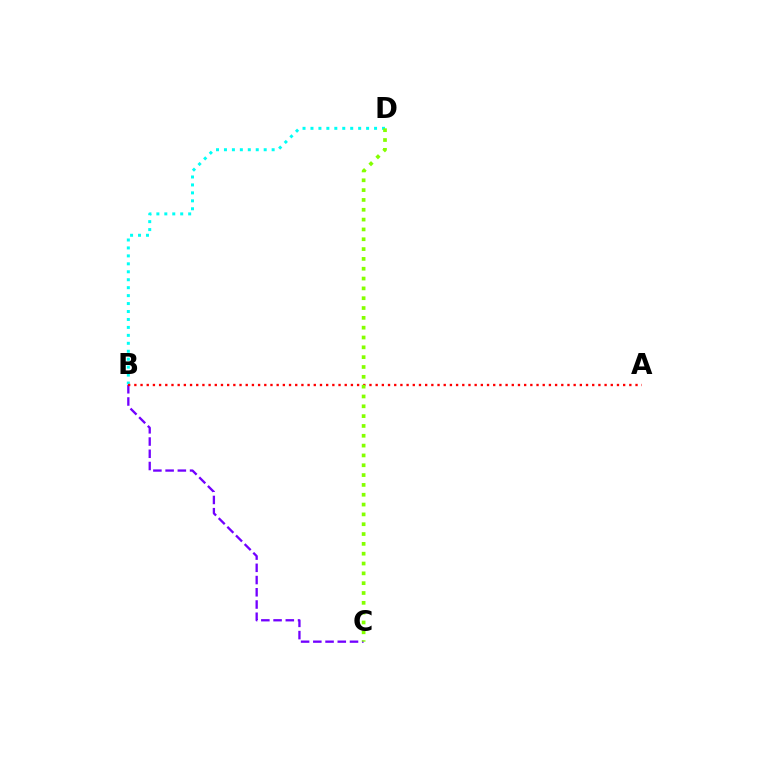{('B', 'C'): [{'color': '#7200ff', 'line_style': 'dashed', 'thickness': 1.66}], ('B', 'D'): [{'color': '#00fff6', 'line_style': 'dotted', 'thickness': 2.16}], ('A', 'B'): [{'color': '#ff0000', 'line_style': 'dotted', 'thickness': 1.68}], ('C', 'D'): [{'color': '#84ff00', 'line_style': 'dotted', 'thickness': 2.67}]}